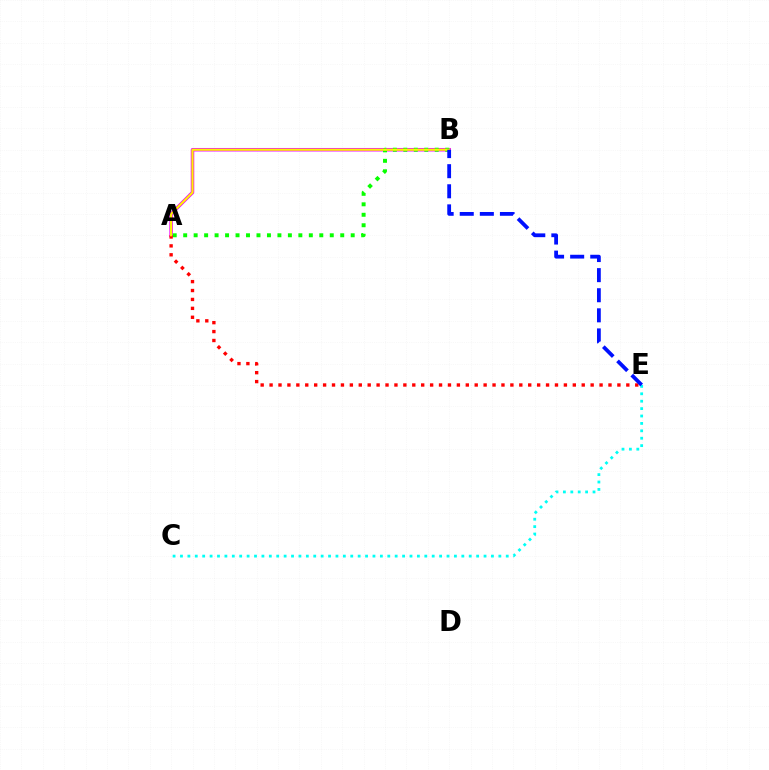{('A', 'B'): [{'color': '#ee00ff', 'line_style': 'solid', 'thickness': 2.51}, {'color': '#08ff00', 'line_style': 'dotted', 'thickness': 2.84}, {'color': '#fcf500', 'line_style': 'solid', 'thickness': 1.53}], ('A', 'E'): [{'color': '#ff0000', 'line_style': 'dotted', 'thickness': 2.42}], ('C', 'E'): [{'color': '#00fff6', 'line_style': 'dotted', 'thickness': 2.01}], ('B', 'E'): [{'color': '#0010ff', 'line_style': 'dashed', 'thickness': 2.73}]}